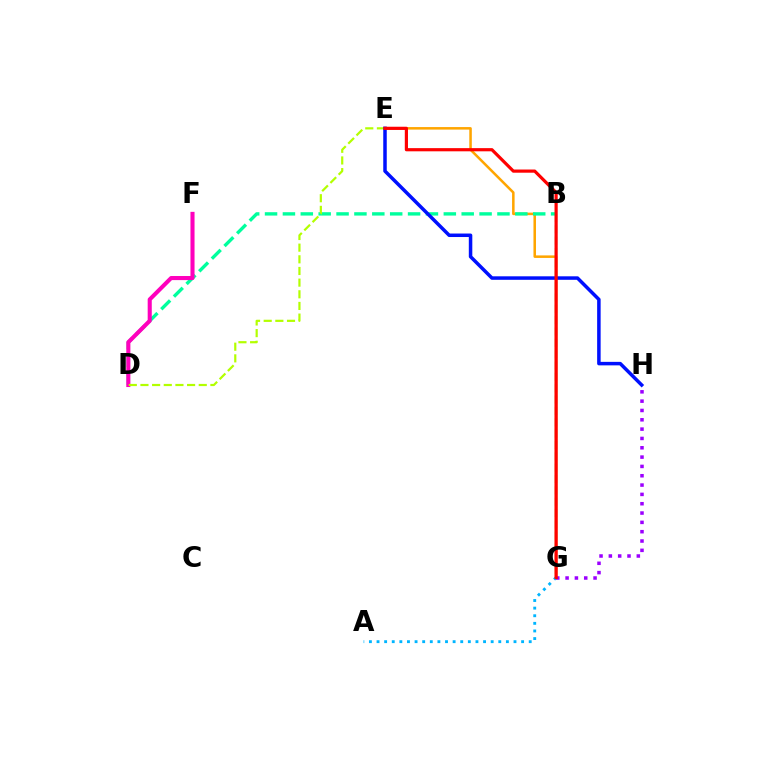{('B', 'G'): [{'color': '#08ff00', 'line_style': 'dashed', 'thickness': 1.54}], ('E', 'G'): [{'color': '#ffa500', 'line_style': 'solid', 'thickness': 1.82}, {'color': '#ff0000', 'line_style': 'solid', 'thickness': 2.29}], ('B', 'D'): [{'color': '#00ff9d', 'line_style': 'dashed', 'thickness': 2.43}], ('A', 'G'): [{'color': '#00b5ff', 'line_style': 'dotted', 'thickness': 2.07}], ('D', 'F'): [{'color': '#ff00bd', 'line_style': 'solid', 'thickness': 2.94}], ('D', 'E'): [{'color': '#b3ff00', 'line_style': 'dashed', 'thickness': 1.58}], ('E', 'H'): [{'color': '#0010ff', 'line_style': 'solid', 'thickness': 2.52}], ('G', 'H'): [{'color': '#9b00ff', 'line_style': 'dotted', 'thickness': 2.53}]}